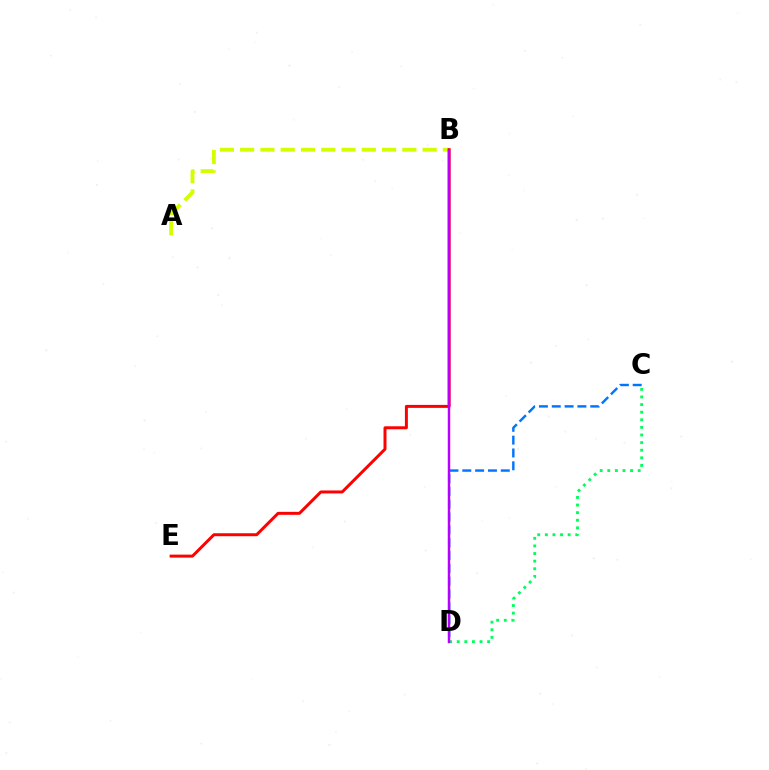{('A', 'B'): [{'color': '#d1ff00', 'line_style': 'dashed', 'thickness': 2.75}], ('B', 'E'): [{'color': '#ff0000', 'line_style': 'solid', 'thickness': 2.14}], ('C', 'D'): [{'color': '#0074ff', 'line_style': 'dashed', 'thickness': 1.74}, {'color': '#00ff5c', 'line_style': 'dotted', 'thickness': 2.07}], ('B', 'D'): [{'color': '#b900ff', 'line_style': 'solid', 'thickness': 1.77}]}